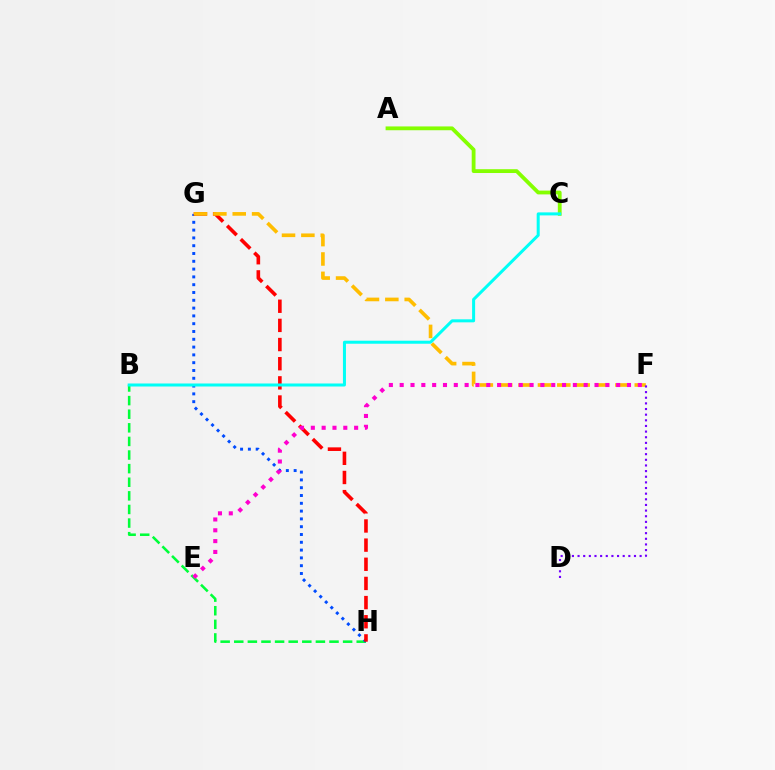{('B', 'H'): [{'color': '#00ff39', 'line_style': 'dashed', 'thickness': 1.85}], ('G', 'H'): [{'color': '#004bff', 'line_style': 'dotted', 'thickness': 2.12}, {'color': '#ff0000', 'line_style': 'dashed', 'thickness': 2.6}], ('A', 'C'): [{'color': '#84ff00', 'line_style': 'solid', 'thickness': 2.74}], ('F', 'G'): [{'color': '#ffbd00', 'line_style': 'dashed', 'thickness': 2.63}], ('E', 'F'): [{'color': '#ff00cf', 'line_style': 'dotted', 'thickness': 2.94}], ('D', 'F'): [{'color': '#7200ff', 'line_style': 'dotted', 'thickness': 1.53}], ('B', 'C'): [{'color': '#00fff6', 'line_style': 'solid', 'thickness': 2.17}]}